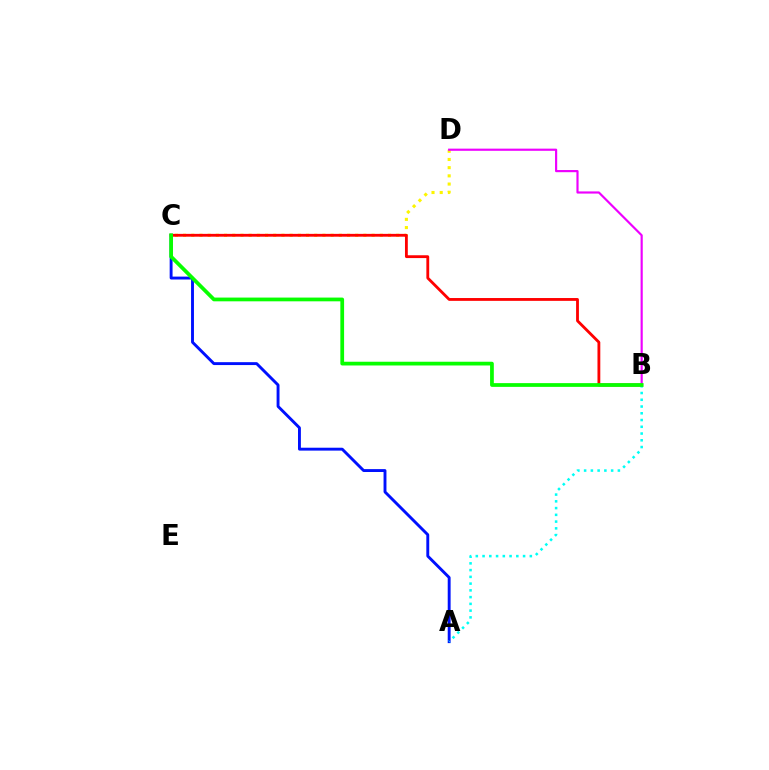{('C', 'D'): [{'color': '#fcf500', 'line_style': 'dotted', 'thickness': 2.23}], ('A', 'C'): [{'color': '#0010ff', 'line_style': 'solid', 'thickness': 2.09}], ('B', 'C'): [{'color': '#ff0000', 'line_style': 'solid', 'thickness': 2.03}, {'color': '#08ff00', 'line_style': 'solid', 'thickness': 2.69}], ('A', 'B'): [{'color': '#00fff6', 'line_style': 'dotted', 'thickness': 1.83}], ('B', 'D'): [{'color': '#ee00ff', 'line_style': 'solid', 'thickness': 1.56}]}